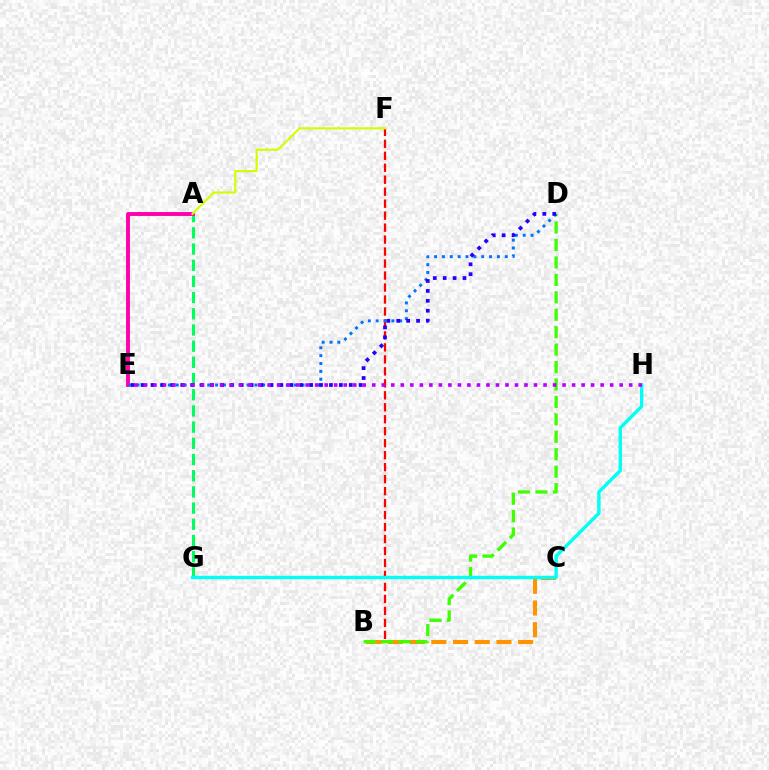{('A', 'G'): [{'color': '#00ff5c', 'line_style': 'dashed', 'thickness': 2.2}], ('B', 'F'): [{'color': '#ff0000', 'line_style': 'dashed', 'thickness': 1.63}], ('A', 'E'): [{'color': '#ff00ac', 'line_style': 'solid', 'thickness': 2.81}], ('A', 'F'): [{'color': '#d1ff00', 'line_style': 'solid', 'thickness': 1.53}], ('B', 'C'): [{'color': '#ff9400', 'line_style': 'dashed', 'thickness': 2.95}], ('B', 'D'): [{'color': '#3dff00', 'line_style': 'dashed', 'thickness': 2.37}], ('D', 'E'): [{'color': '#0074ff', 'line_style': 'dotted', 'thickness': 2.14}, {'color': '#2500ff', 'line_style': 'dotted', 'thickness': 2.69}], ('G', 'H'): [{'color': '#00fff6', 'line_style': 'solid', 'thickness': 2.42}], ('E', 'H'): [{'color': '#b900ff', 'line_style': 'dotted', 'thickness': 2.59}]}